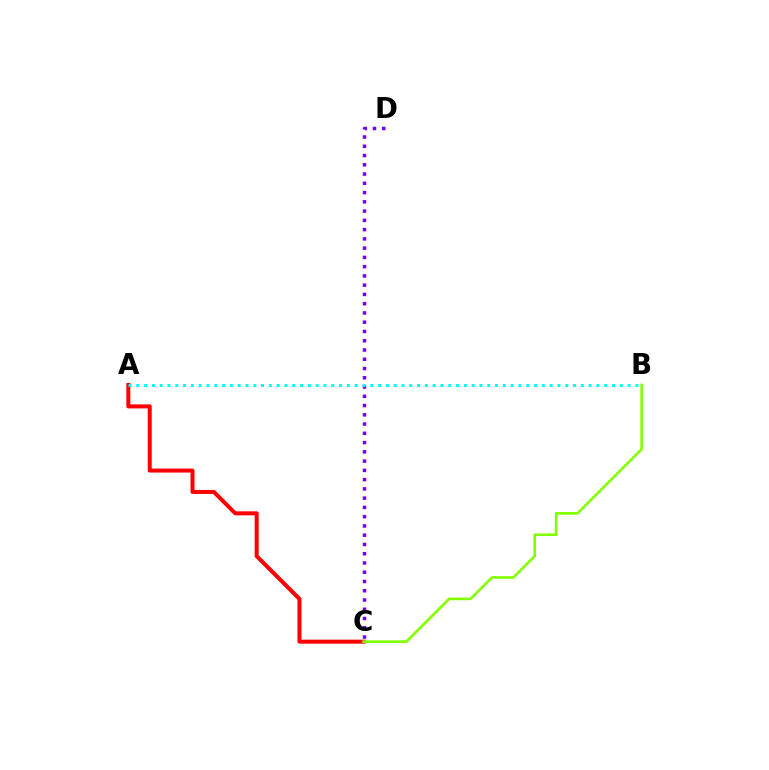{('C', 'D'): [{'color': '#7200ff', 'line_style': 'dotted', 'thickness': 2.52}], ('A', 'C'): [{'color': '#ff0000', 'line_style': 'solid', 'thickness': 2.88}], ('B', 'C'): [{'color': '#84ff00', 'line_style': 'solid', 'thickness': 1.9}], ('A', 'B'): [{'color': '#00fff6', 'line_style': 'dotted', 'thickness': 2.12}]}